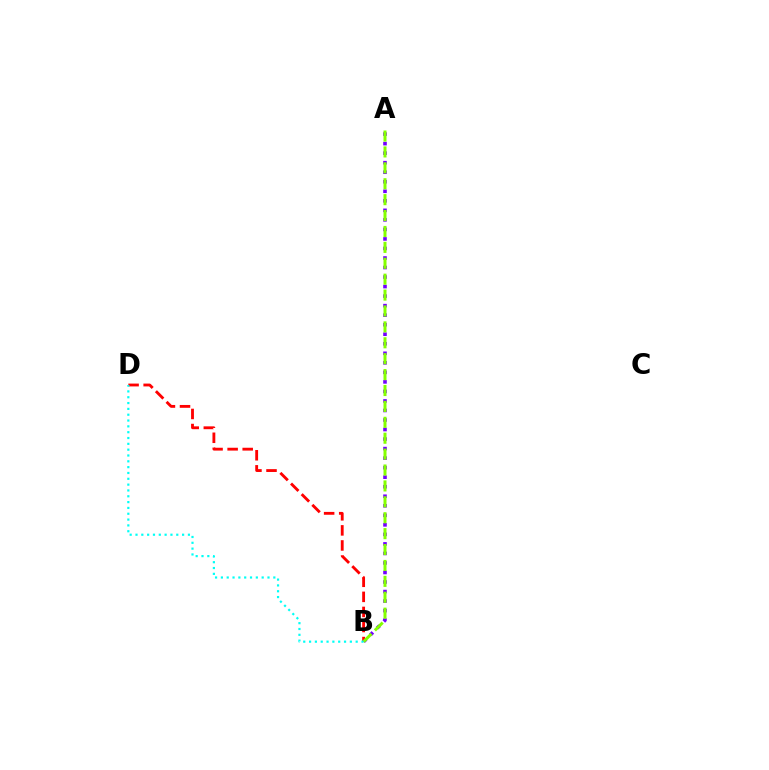{('A', 'B'): [{'color': '#7200ff', 'line_style': 'dotted', 'thickness': 2.59}, {'color': '#84ff00', 'line_style': 'dashed', 'thickness': 2.16}], ('B', 'D'): [{'color': '#ff0000', 'line_style': 'dashed', 'thickness': 2.05}, {'color': '#00fff6', 'line_style': 'dotted', 'thickness': 1.58}]}